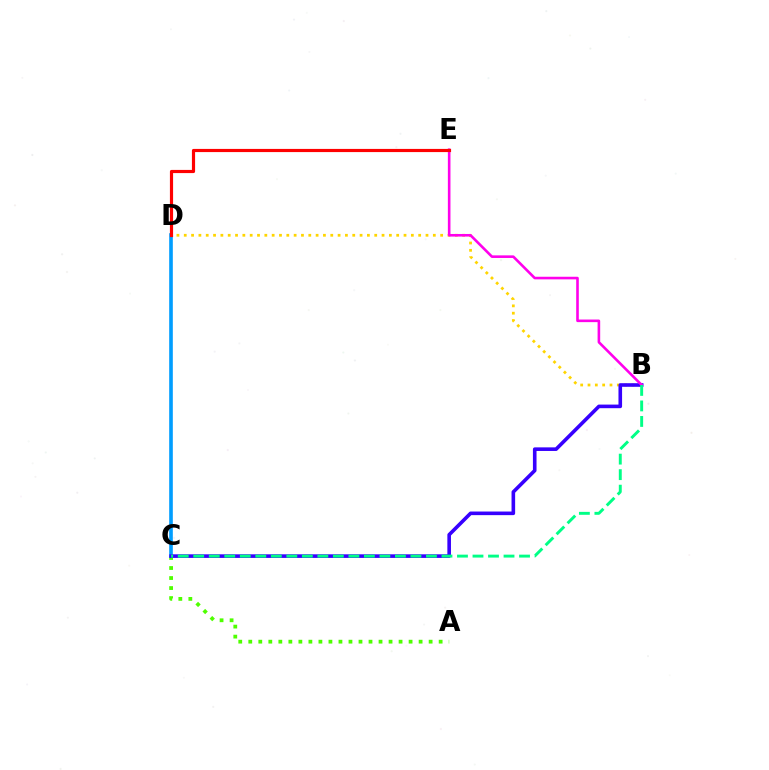{('A', 'C'): [{'color': '#4fff00', 'line_style': 'dotted', 'thickness': 2.72}], ('B', 'D'): [{'color': '#ffd500', 'line_style': 'dotted', 'thickness': 1.99}], ('C', 'D'): [{'color': '#009eff', 'line_style': 'solid', 'thickness': 2.61}], ('B', 'C'): [{'color': '#3700ff', 'line_style': 'solid', 'thickness': 2.6}, {'color': '#00ff86', 'line_style': 'dashed', 'thickness': 2.11}], ('B', 'E'): [{'color': '#ff00ed', 'line_style': 'solid', 'thickness': 1.88}], ('D', 'E'): [{'color': '#ff0000', 'line_style': 'solid', 'thickness': 2.28}]}